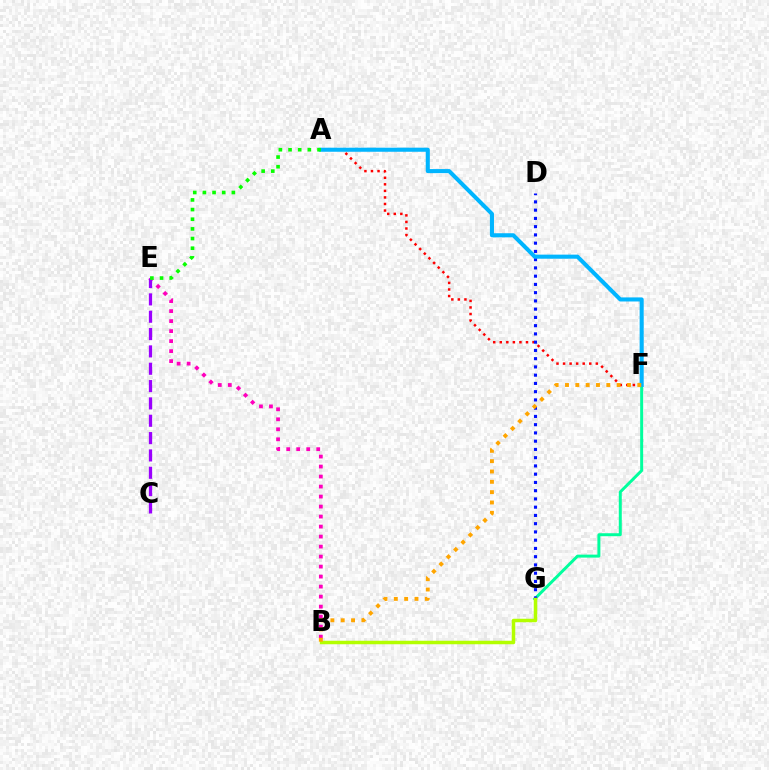{('B', 'E'): [{'color': '#ff00bd', 'line_style': 'dotted', 'thickness': 2.72}], ('A', 'F'): [{'color': '#ff0000', 'line_style': 'dotted', 'thickness': 1.78}, {'color': '#00b5ff', 'line_style': 'solid', 'thickness': 2.93}], ('F', 'G'): [{'color': '#00ff9d', 'line_style': 'solid', 'thickness': 2.15}], ('D', 'G'): [{'color': '#0010ff', 'line_style': 'dotted', 'thickness': 2.24}], ('B', 'G'): [{'color': '#b3ff00', 'line_style': 'solid', 'thickness': 2.51}], ('C', 'E'): [{'color': '#9b00ff', 'line_style': 'dashed', 'thickness': 2.36}], ('B', 'F'): [{'color': '#ffa500', 'line_style': 'dotted', 'thickness': 2.81}], ('A', 'E'): [{'color': '#08ff00', 'line_style': 'dotted', 'thickness': 2.62}]}